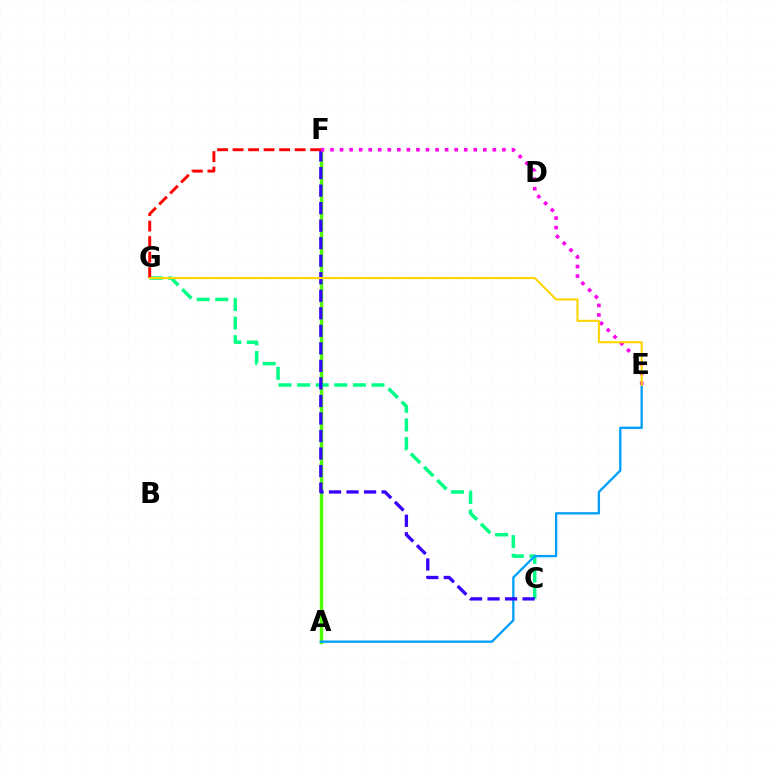{('A', 'F'): [{'color': '#4fff00', 'line_style': 'solid', 'thickness': 2.49}], ('C', 'G'): [{'color': '#00ff86', 'line_style': 'dashed', 'thickness': 2.53}], ('A', 'E'): [{'color': '#009eff', 'line_style': 'solid', 'thickness': 1.66}], ('C', 'F'): [{'color': '#3700ff', 'line_style': 'dashed', 'thickness': 2.38}], ('E', 'F'): [{'color': '#ff00ed', 'line_style': 'dotted', 'thickness': 2.59}], ('F', 'G'): [{'color': '#ff0000', 'line_style': 'dashed', 'thickness': 2.11}], ('E', 'G'): [{'color': '#ffd500', 'line_style': 'solid', 'thickness': 1.51}]}